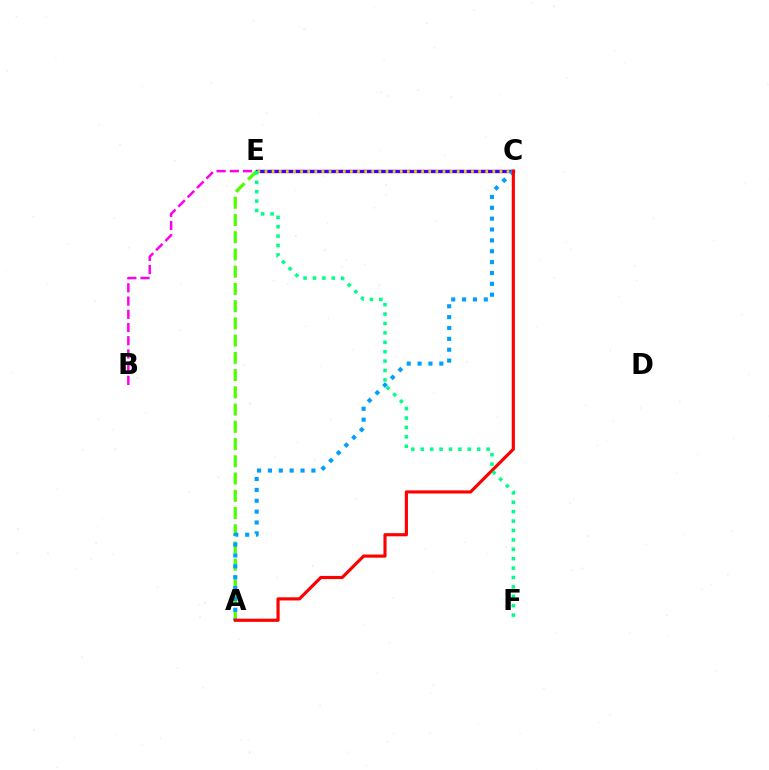{('B', 'C'): [{'color': '#ff00ed', 'line_style': 'dashed', 'thickness': 1.8}], ('C', 'E'): [{'color': '#3700ff', 'line_style': 'solid', 'thickness': 2.37}, {'color': '#ffd500', 'line_style': 'dotted', 'thickness': 1.93}], ('A', 'E'): [{'color': '#4fff00', 'line_style': 'dashed', 'thickness': 2.34}], ('A', 'C'): [{'color': '#009eff', 'line_style': 'dotted', 'thickness': 2.95}, {'color': '#ff0000', 'line_style': 'solid', 'thickness': 2.26}], ('E', 'F'): [{'color': '#00ff86', 'line_style': 'dotted', 'thickness': 2.55}]}